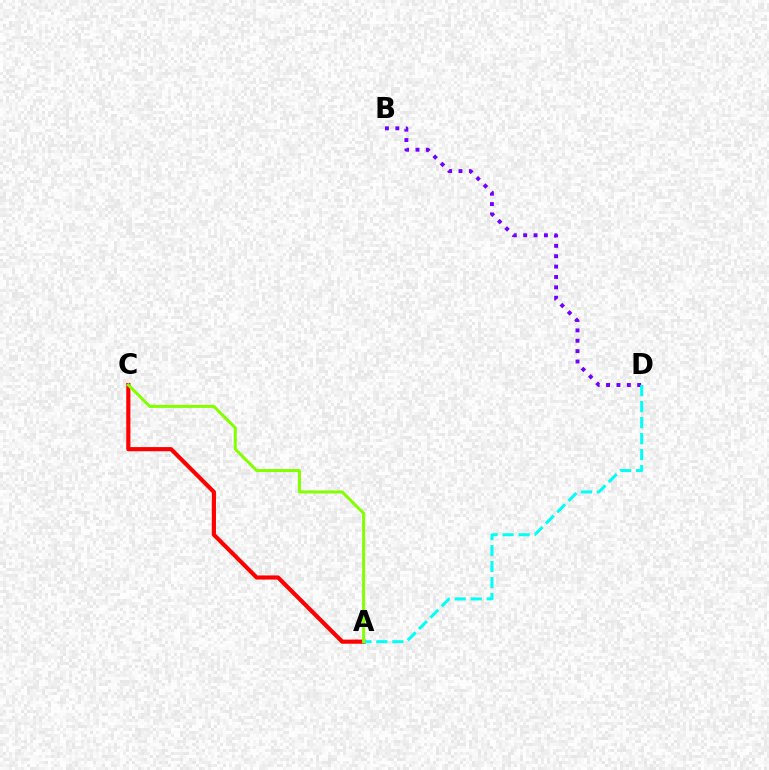{('A', 'C'): [{'color': '#ff0000', 'line_style': 'solid', 'thickness': 2.98}, {'color': '#84ff00', 'line_style': 'solid', 'thickness': 2.17}], ('B', 'D'): [{'color': '#7200ff', 'line_style': 'dotted', 'thickness': 2.82}], ('A', 'D'): [{'color': '#00fff6', 'line_style': 'dashed', 'thickness': 2.17}]}